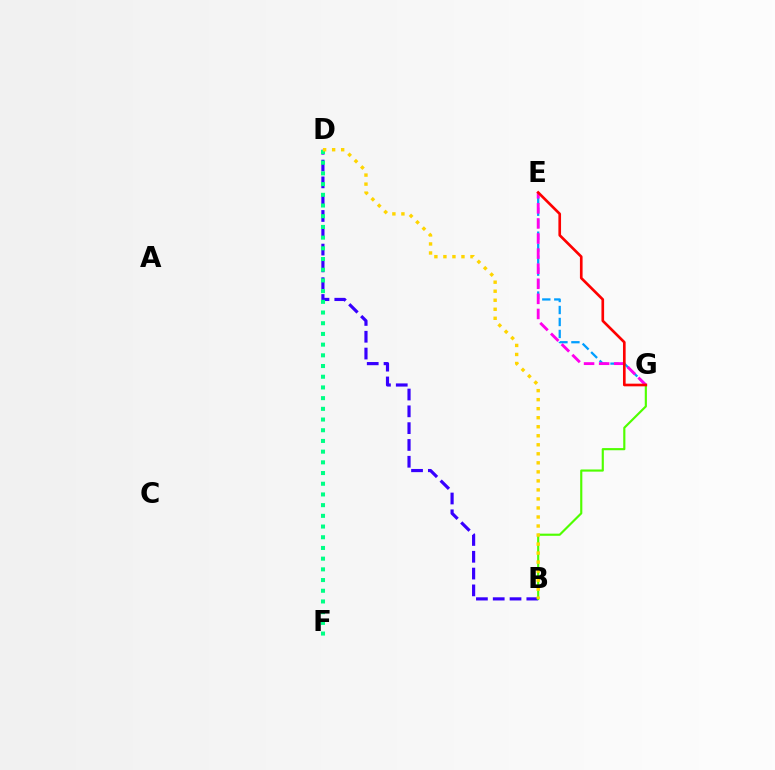{('B', 'D'): [{'color': '#3700ff', 'line_style': 'dashed', 'thickness': 2.28}, {'color': '#ffd500', 'line_style': 'dotted', 'thickness': 2.45}], ('E', 'G'): [{'color': '#009eff', 'line_style': 'dashed', 'thickness': 1.63}, {'color': '#ff00ed', 'line_style': 'dashed', 'thickness': 2.05}, {'color': '#ff0000', 'line_style': 'solid', 'thickness': 1.91}], ('B', 'G'): [{'color': '#4fff00', 'line_style': 'solid', 'thickness': 1.55}], ('D', 'F'): [{'color': '#00ff86', 'line_style': 'dotted', 'thickness': 2.91}]}